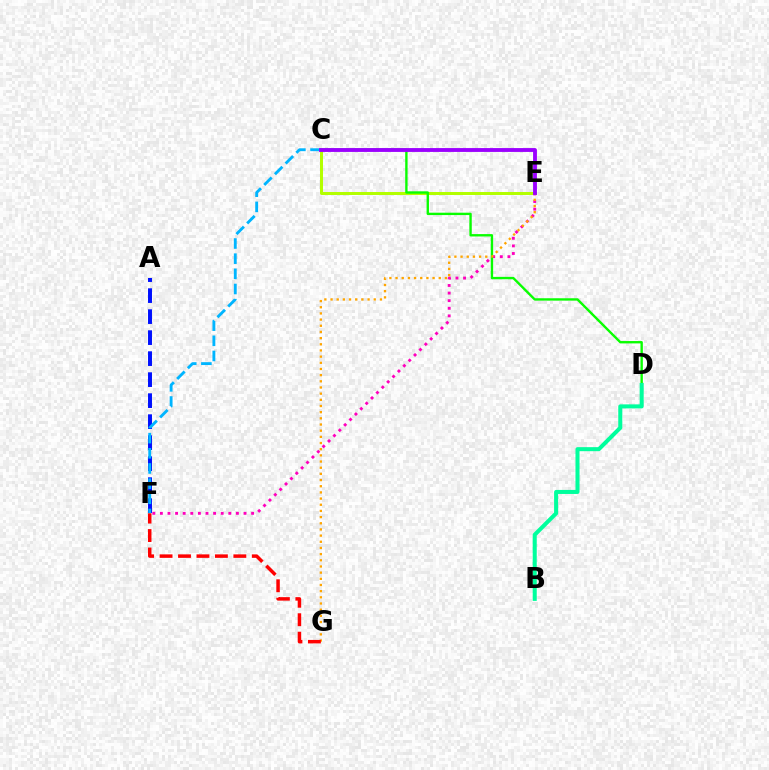{('C', 'E'): [{'color': '#b3ff00', 'line_style': 'solid', 'thickness': 2.15}, {'color': '#9b00ff', 'line_style': 'solid', 'thickness': 2.77}], ('A', 'F'): [{'color': '#0010ff', 'line_style': 'dashed', 'thickness': 2.85}], ('E', 'F'): [{'color': '#ff00bd', 'line_style': 'dotted', 'thickness': 2.07}], ('C', 'D'): [{'color': '#08ff00', 'line_style': 'solid', 'thickness': 1.71}], ('C', 'F'): [{'color': '#00b5ff', 'line_style': 'dashed', 'thickness': 2.06}], ('E', 'G'): [{'color': '#ffa500', 'line_style': 'dotted', 'thickness': 1.68}], ('F', 'G'): [{'color': '#ff0000', 'line_style': 'dashed', 'thickness': 2.51}], ('B', 'D'): [{'color': '#00ff9d', 'line_style': 'solid', 'thickness': 2.91}]}